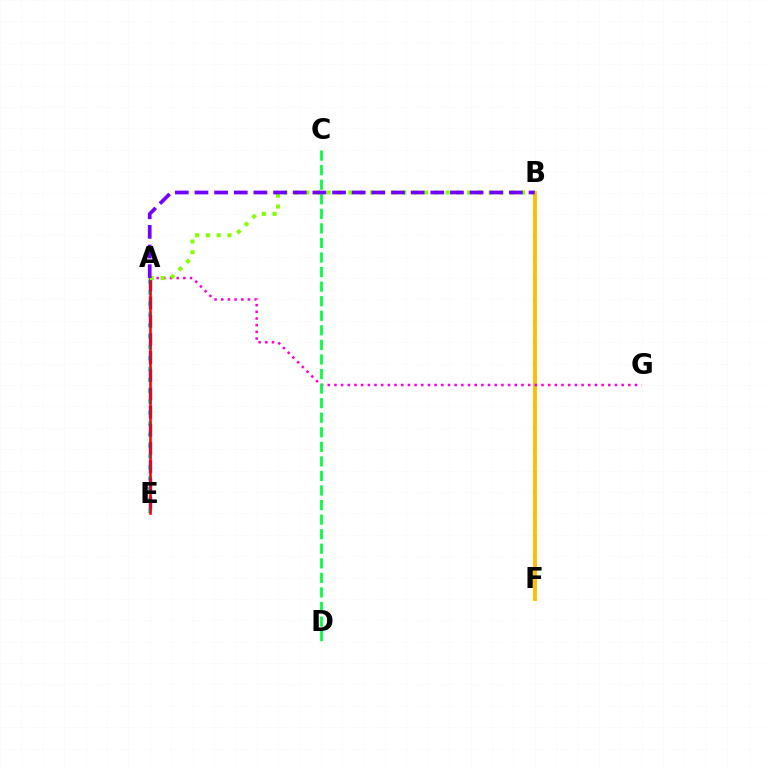{('A', 'E'): [{'color': '#00fff6', 'line_style': 'dotted', 'thickness': 2.97}, {'color': '#004bff', 'line_style': 'dashed', 'thickness': 2.47}, {'color': '#ff0000', 'line_style': 'solid', 'thickness': 1.86}], ('B', 'F'): [{'color': '#ffbd00', 'line_style': 'solid', 'thickness': 2.78}], ('A', 'G'): [{'color': '#ff00cf', 'line_style': 'dotted', 'thickness': 1.81}], ('C', 'D'): [{'color': '#00ff39', 'line_style': 'dashed', 'thickness': 1.98}], ('A', 'B'): [{'color': '#84ff00', 'line_style': 'dotted', 'thickness': 2.93}, {'color': '#7200ff', 'line_style': 'dashed', 'thickness': 2.67}]}